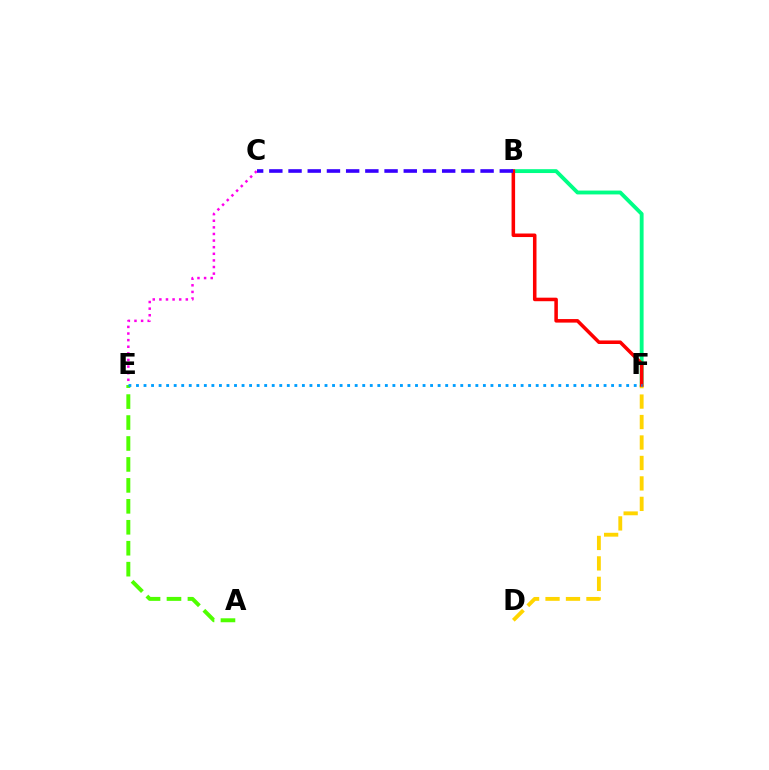{('B', 'F'): [{'color': '#00ff86', 'line_style': 'solid', 'thickness': 2.77}, {'color': '#ff0000', 'line_style': 'solid', 'thickness': 2.55}], ('A', 'E'): [{'color': '#4fff00', 'line_style': 'dashed', 'thickness': 2.85}], ('D', 'F'): [{'color': '#ffd500', 'line_style': 'dashed', 'thickness': 2.78}], ('C', 'E'): [{'color': '#ff00ed', 'line_style': 'dotted', 'thickness': 1.8}], ('B', 'C'): [{'color': '#3700ff', 'line_style': 'dashed', 'thickness': 2.61}], ('E', 'F'): [{'color': '#009eff', 'line_style': 'dotted', 'thickness': 2.05}]}